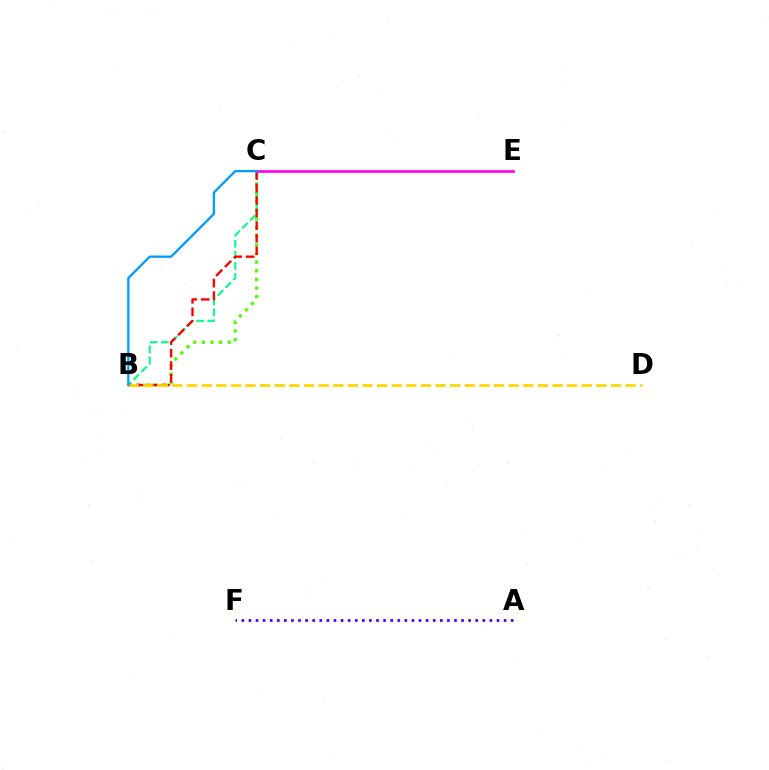{('B', 'C'): [{'color': '#4fff00', 'line_style': 'dotted', 'thickness': 2.35}, {'color': '#00ff86', 'line_style': 'dashed', 'thickness': 1.51}, {'color': '#ff0000', 'line_style': 'dashed', 'thickness': 1.7}, {'color': '#009eff', 'line_style': 'solid', 'thickness': 1.67}], ('A', 'F'): [{'color': '#3700ff', 'line_style': 'dotted', 'thickness': 1.93}], ('C', 'E'): [{'color': '#ff00ed', 'line_style': 'solid', 'thickness': 1.93}], ('B', 'D'): [{'color': '#ffd500', 'line_style': 'dashed', 'thickness': 1.99}]}